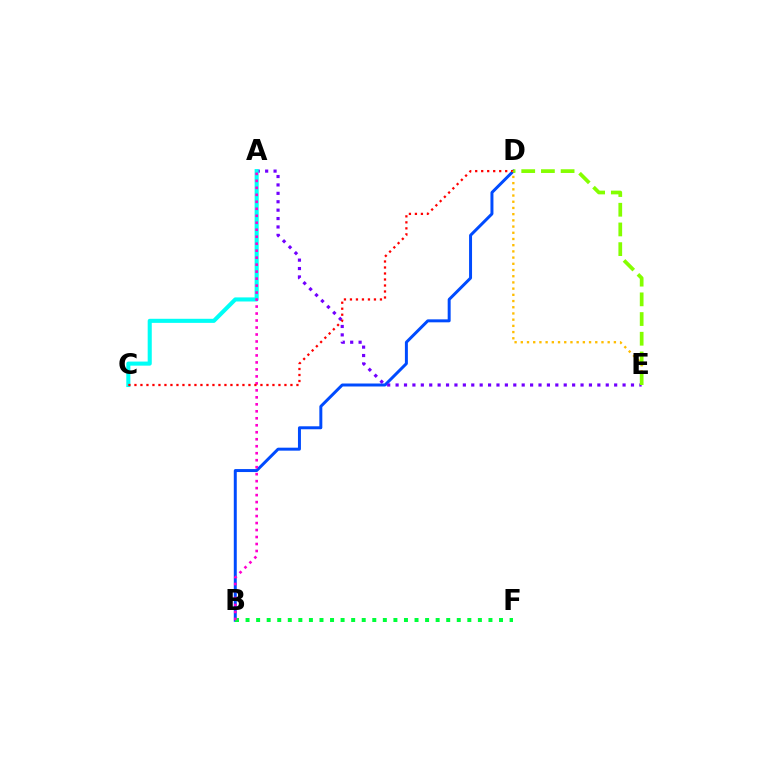{('B', 'D'): [{'color': '#004bff', 'line_style': 'solid', 'thickness': 2.14}], ('A', 'E'): [{'color': '#7200ff', 'line_style': 'dotted', 'thickness': 2.28}], ('B', 'F'): [{'color': '#00ff39', 'line_style': 'dotted', 'thickness': 2.87}], ('A', 'C'): [{'color': '#00fff6', 'line_style': 'solid', 'thickness': 2.94}], ('A', 'B'): [{'color': '#ff00cf', 'line_style': 'dotted', 'thickness': 1.9}], ('C', 'D'): [{'color': '#ff0000', 'line_style': 'dotted', 'thickness': 1.63}], ('D', 'E'): [{'color': '#ffbd00', 'line_style': 'dotted', 'thickness': 1.69}, {'color': '#84ff00', 'line_style': 'dashed', 'thickness': 2.68}]}